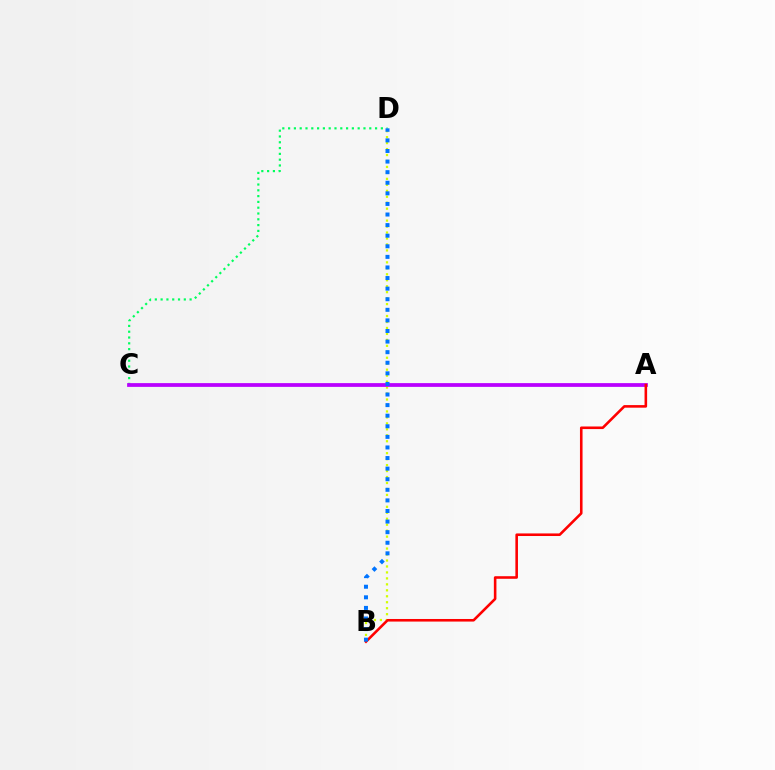{('B', 'D'): [{'color': '#d1ff00', 'line_style': 'dotted', 'thickness': 1.62}, {'color': '#0074ff', 'line_style': 'dotted', 'thickness': 2.88}], ('C', 'D'): [{'color': '#00ff5c', 'line_style': 'dotted', 'thickness': 1.58}], ('A', 'C'): [{'color': '#b900ff', 'line_style': 'solid', 'thickness': 2.7}], ('A', 'B'): [{'color': '#ff0000', 'line_style': 'solid', 'thickness': 1.86}]}